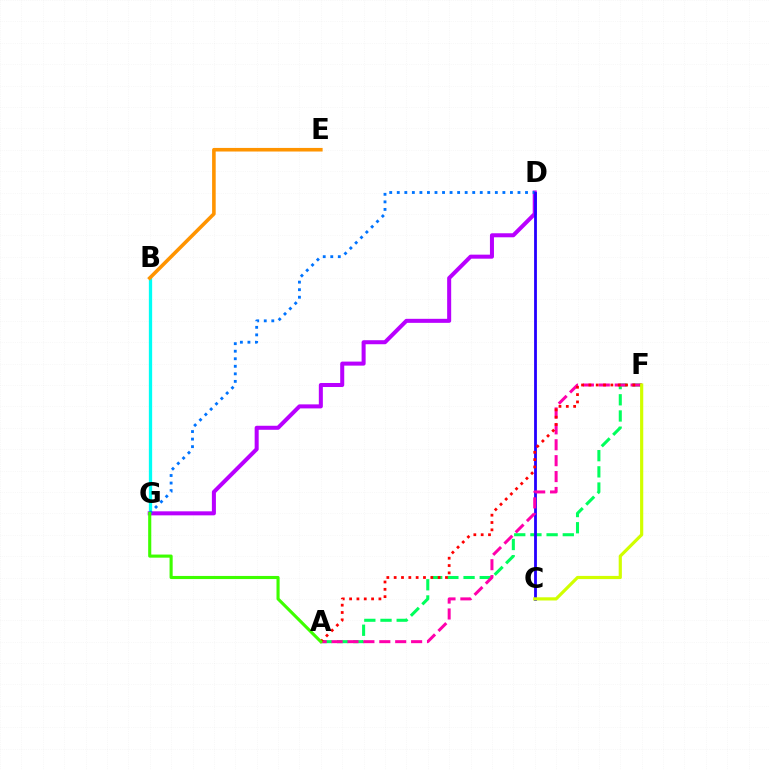{('B', 'G'): [{'color': '#00fff6', 'line_style': 'solid', 'thickness': 2.37}], ('D', 'G'): [{'color': '#b900ff', 'line_style': 'solid', 'thickness': 2.9}, {'color': '#0074ff', 'line_style': 'dotted', 'thickness': 2.05}], ('A', 'F'): [{'color': '#00ff5c', 'line_style': 'dashed', 'thickness': 2.2}, {'color': '#ff00ac', 'line_style': 'dashed', 'thickness': 2.16}, {'color': '#ff0000', 'line_style': 'dotted', 'thickness': 1.99}], ('B', 'E'): [{'color': '#ff9400', 'line_style': 'solid', 'thickness': 2.59}], ('C', 'D'): [{'color': '#2500ff', 'line_style': 'solid', 'thickness': 2.02}], ('A', 'G'): [{'color': '#3dff00', 'line_style': 'solid', 'thickness': 2.24}], ('C', 'F'): [{'color': '#d1ff00', 'line_style': 'solid', 'thickness': 2.29}]}